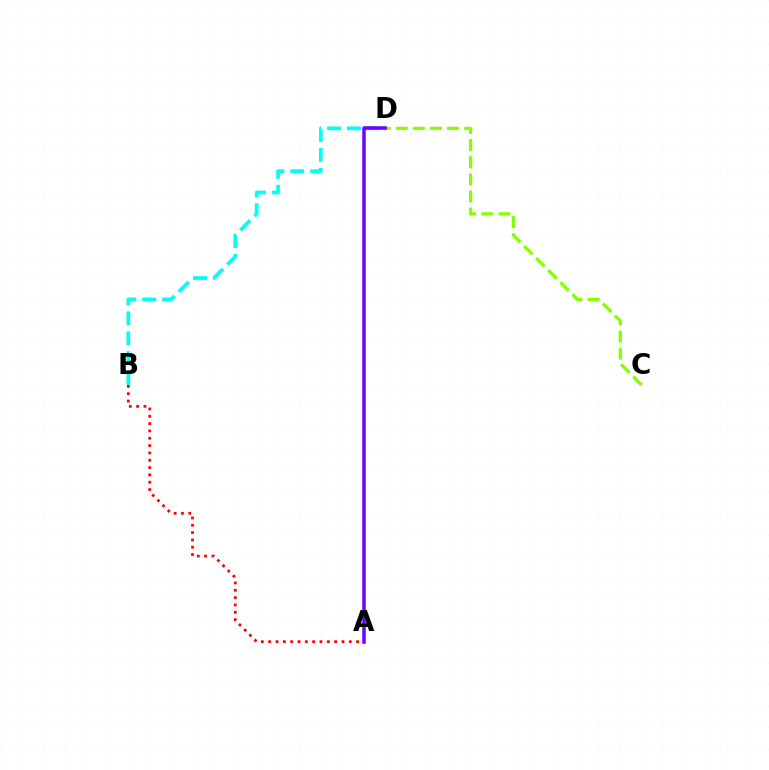{('B', 'D'): [{'color': '#00fff6', 'line_style': 'dashed', 'thickness': 2.7}], ('A', 'B'): [{'color': '#ff0000', 'line_style': 'dotted', 'thickness': 1.99}], ('C', 'D'): [{'color': '#84ff00', 'line_style': 'dashed', 'thickness': 2.33}], ('A', 'D'): [{'color': '#7200ff', 'line_style': 'solid', 'thickness': 2.53}]}